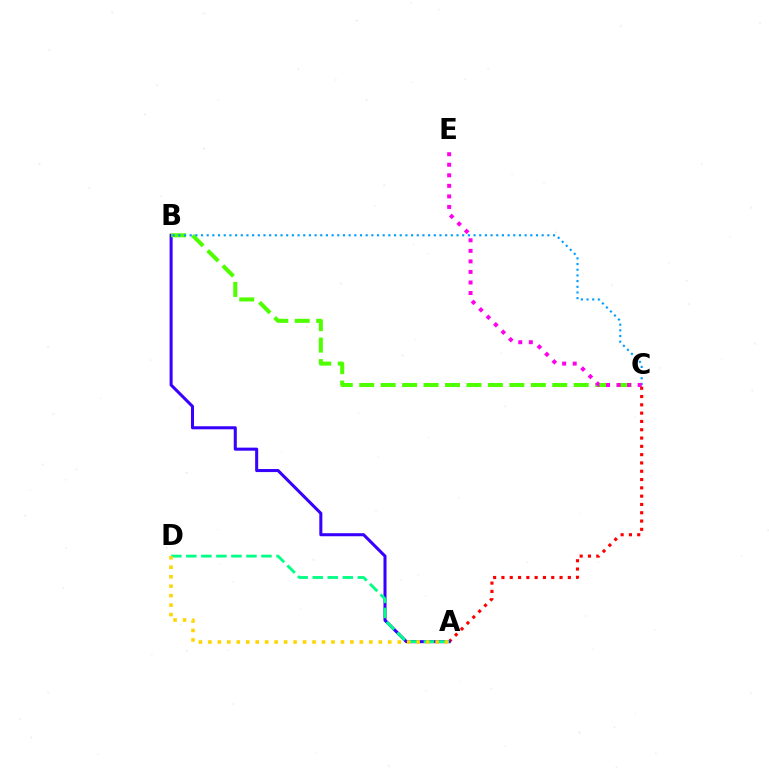{('A', 'C'): [{'color': '#ff0000', 'line_style': 'dotted', 'thickness': 2.26}], ('A', 'B'): [{'color': '#3700ff', 'line_style': 'solid', 'thickness': 2.19}], ('A', 'D'): [{'color': '#00ff86', 'line_style': 'dashed', 'thickness': 2.04}, {'color': '#ffd500', 'line_style': 'dotted', 'thickness': 2.57}], ('B', 'C'): [{'color': '#4fff00', 'line_style': 'dashed', 'thickness': 2.91}, {'color': '#009eff', 'line_style': 'dotted', 'thickness': 1.54}], ('C', 'E'): [{'color': '#ff00ed', 'line_style': 'dotted', 'thickness': 2.87}]}